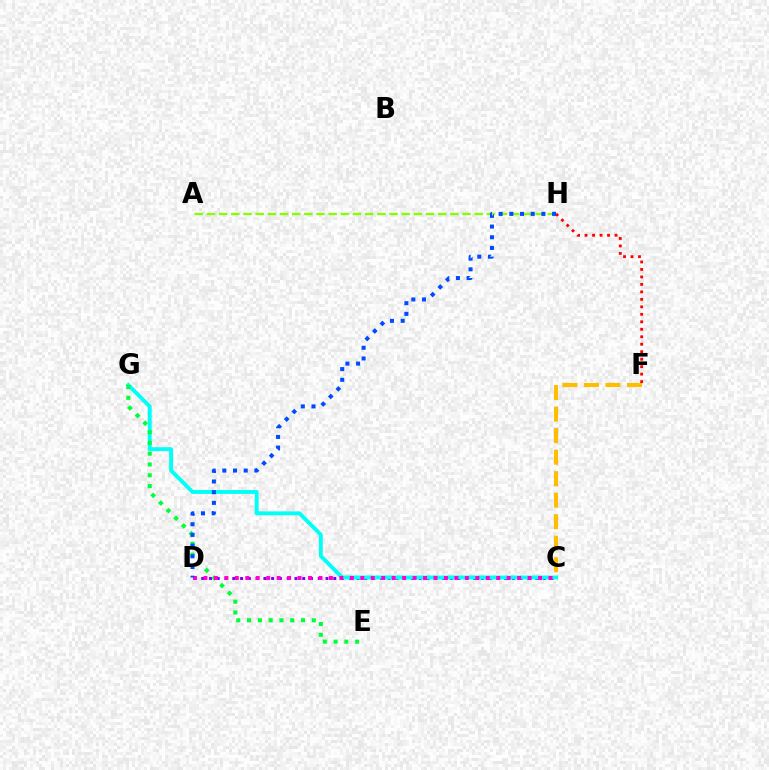{('C', 'D'): [{'color': '#7200ff', 'line_style': 'dotted', 'thickness': 2.11}, {'color': '#ff00cf', 'line_style': 'dotted', 'thickness': 2.84}], ('A', 'H'): [{'color': '#84ff00', 'line_style': 'dashed', 'thickness': 1.65}], ('C', 'F'): [{'color': '#ffbd00', 'line_style': 'dashed', 'thickness': 2.92}], ('C', 'G'): [{'color': '#00fff6', 'line_style': 'solid', 'thickness': 2.8}], ('E', 'G'): [{'color': '#00ff39', 'line_style': 'dotted', 'thickness': 2.93}], ('F', 'H'): [{'color': '#ff0000', 'line_style': 'dotted', 'thickness': 2.03}], ('D', 'H'): [{'color': '#004bff', 'line_style': 'dotted', 'thickness': 2.9}]}